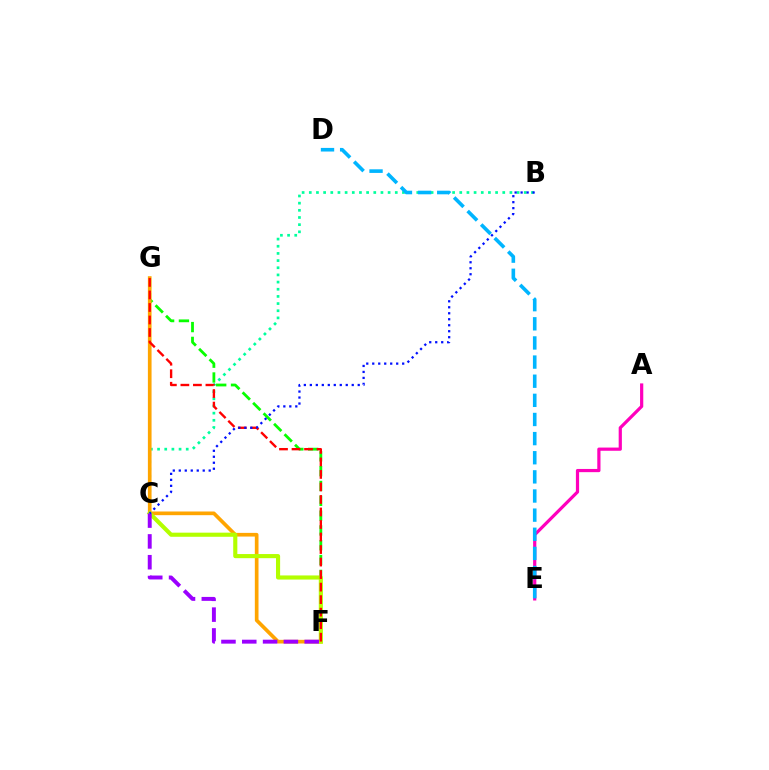{('F', 'G'): [{'color': '#08ff00', 'line_style': 'dashed', 'thickness': 2.01}, {'color': '#ffa500', 'line_style': 'solid', 'thickness': 2.65}, {'color': '#ff0000', 'line_style': 'dashed', 'thickness': 1.7}], ('B', 'C'): [{'color': '#00ff9d', 'line_style': 'dotted', 'thickness': 1.95}, {'color': '#0010ff', 'line_style': 'dotted', 'thickness': 1.63}], ('A', 'E'): [{'color': '#ff00bd', 'line_style': 'solid', 'thickness': 2.31}], ('C', 'F'): [{'color': '#b3ff00', 'line_style': 'solid', 'thickness': 2.97}, {'color': '#9b00ff', 'line_style': 'dashed', 'thickness': 2.83}], ('D', 'E'): [{'color': '#00b5ff', 'line_style': 'dashed', 'thickness': 2.6}]}